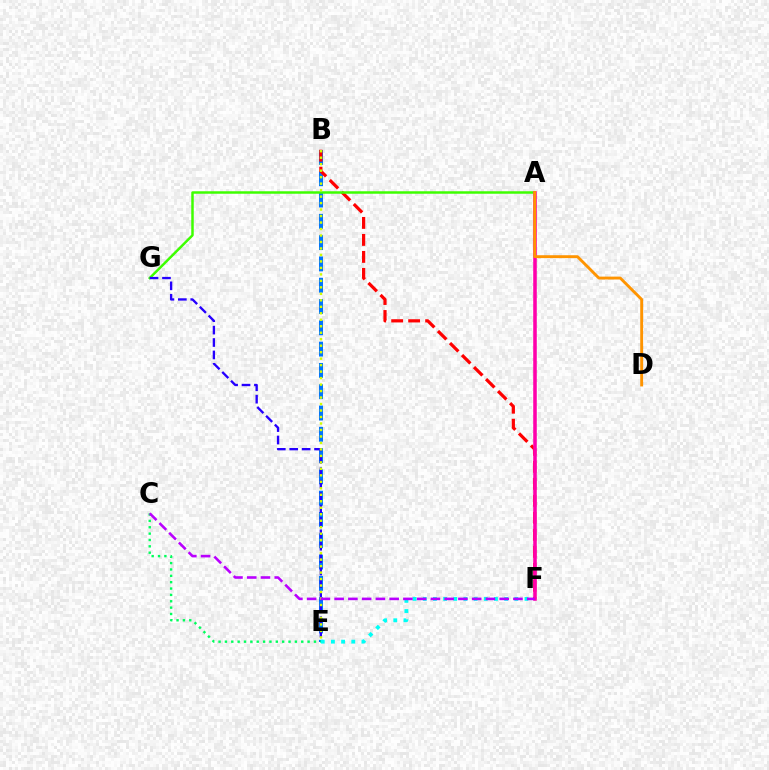{('B', 'E'): [{'color': '#0074ff', 'line_style': 'dashed', 'thickness': 2.89}, {'color': '#d1ff00', 'line_style': 'dotted', 'thickness': 1.76}], ('B', 'F'): [{'color': '#ff0000', 'line_style': 'dashed', 'thickness': 2.31}], ('A', 'G'): [{'color': '#3dff00', 'line_style': 'solid', 'thickness': 1.79}], ('E', 'G'): [{'color': '#2500ff', 'line_style': 'dashed', 'thickness': 1.69}], ('C', 'E'): [{'color': '#00ff5c', 'line_style': 'dotted', 'thickness': 1.73}], ('E', 'F'): [{'color': '#00fff6', 'line_style': 'dotted', 'thickness': 2.76}], ('A', 'F'): [{'color': '#ff00ac', 'line_style': 'solid', 'thickness': 2.56}], ('C', 'F'): [{'color': '#b900ff', 'line_style': 'dashed', 'thickness': 1.87}], ('A', 'D'): [{'color': '#ff9400', 'line_style': 'solid', 'thickness': 2.08}]}